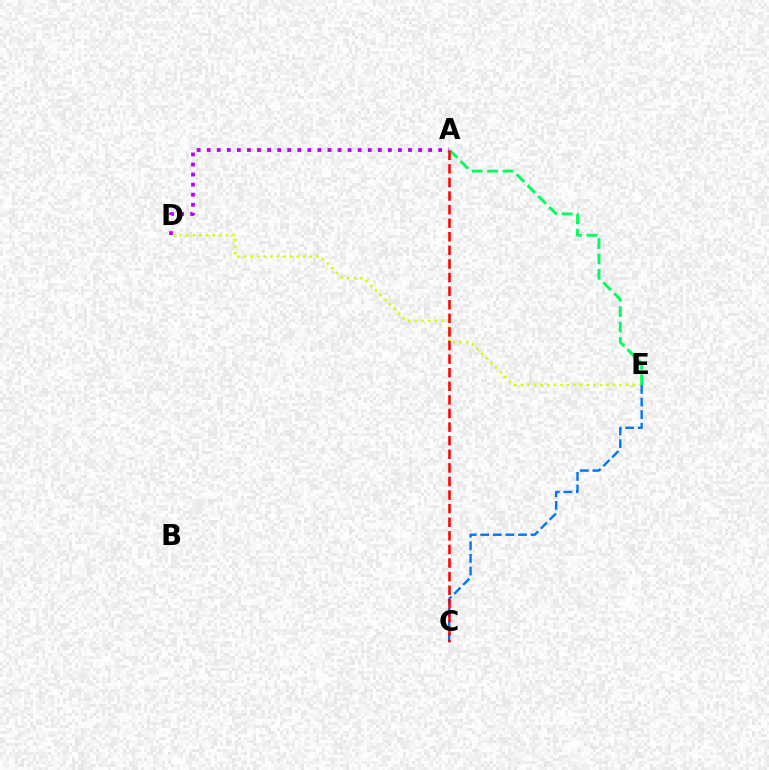{('A', 'D'): [{'color': '#b900ff', 'line_style': 'dotted', 'thickness': 2.73}], ('D', 'E'): [{'color': '#d1ff00', 'line_style': 'dotted', 'thickness': 1.79}], ('C', 'E'): [{'color': '#0074ff', 'line_style': 'dashed', 'thickness': 1.71}], ('A', 'E'): [{'color': '#00ff5c', 'line_style': 'dashed', 'thickness': 2.09}], ('A', 'C'): [{'color': '#ff0000', 'line_style': 'dashed', 'thickness': 1.85}]}